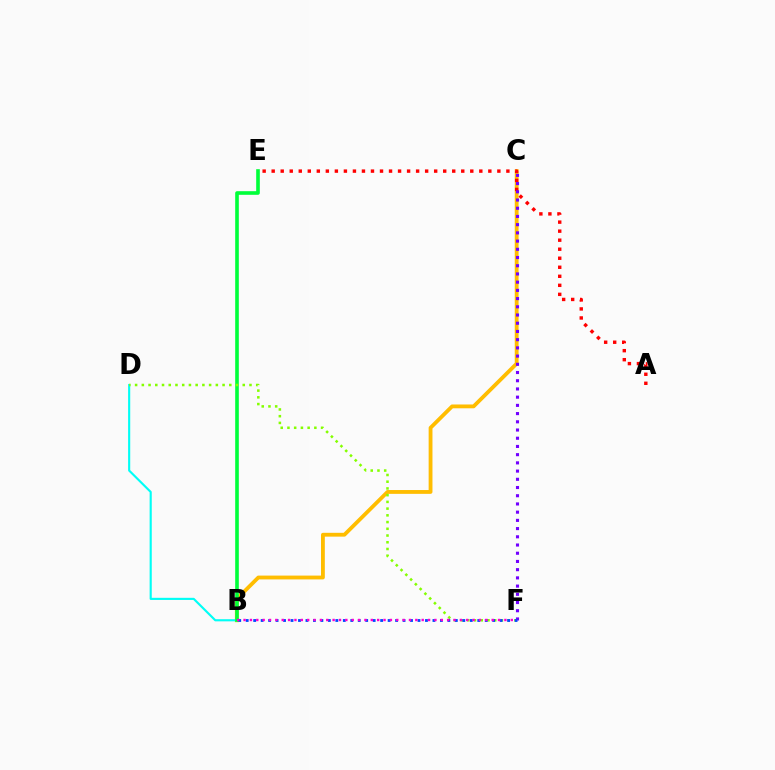{('B', 'C'): [{'color': '#ffbd00', 'line_style': 'solid', 'thickness': 2.75}], ('B', 'D'): [{'color': '#00fff6', 'line_style': 'solid', 'thickness': 1.53}], ('B', 'E'): [{'color': '#00ff39', 'line_style': 'solid', 'thickness': 2.61}], ('A', 'E'): [{'color': '#ff0000', 'line_style': 'dotted', 'thickness': 2.45}], ('D', 'F'): [{'color': '#84ff00', 'line_style': 'dotted', 'thickness': 1.83}], ('C', 'F'): [{'color': '#7200ff', 'line_style': 'dotted', 'thickness': 2.23}], ('B', 'F'): [{'color': '#004bff', 'line_style': 'dotted', 'thickness': 2.03}, {'color': '#ff00cf', 'line_style': 'dotted', 'thickness': 1.73}]}